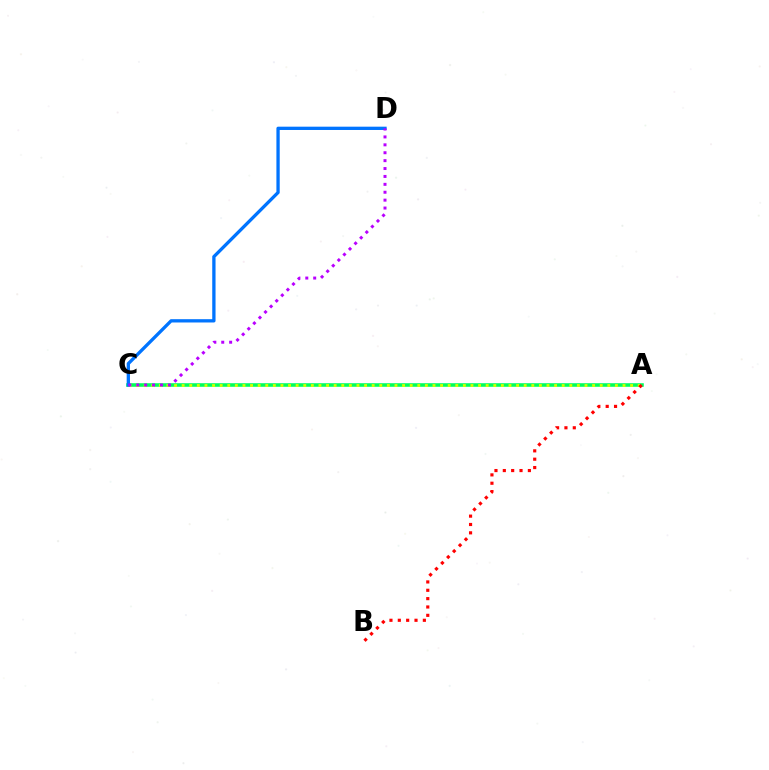{('A', 'C'): [{'color': '#00ff5c', 'line_style': 'solid', 'thickness': 2.57}, {'color': '#d1ff00', 'line_style': 'dotted', 'thickness': 2.07}], ('A', 'B'): [{'color': '#ff0000', 'line_style': 'dotted', 'thickness': 2.27}], ('C', 'D'): [{'color': '#0074ff', 'line_style': 'solid', 'thickness': 2.38}, {'color': '#b900ff', 'line_style': 'dotted', 'thickness': 2.15}]}